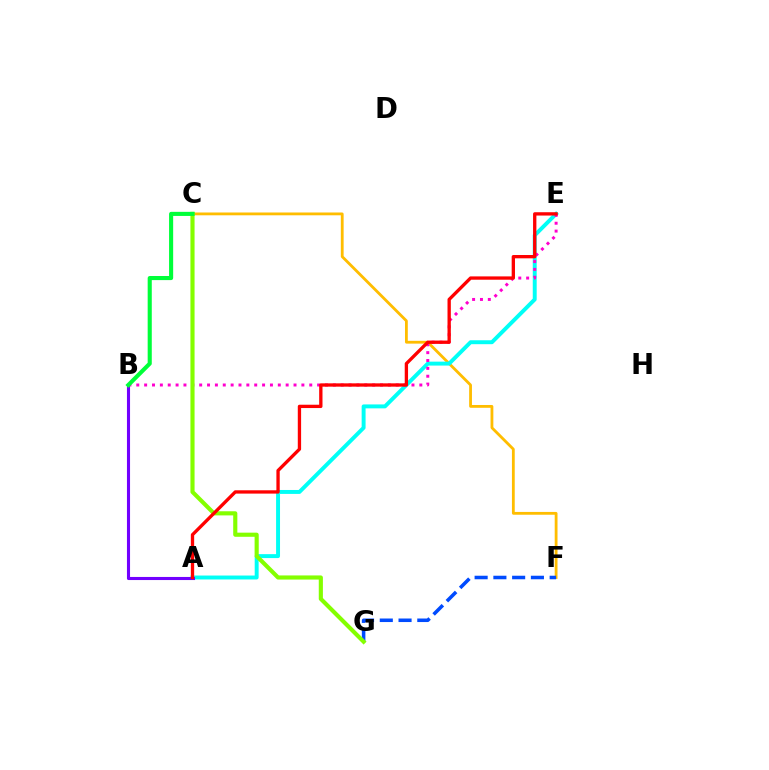{('C', 'F'): [{'color': '#ffbd00', 'line_style': 'solid', 'thickness': 2.02}], ('A', 'E'): [{'color': '#00fff6', 'line_style': 'solid', 'thickness': 2.83}, {'color': '#ff0000', 'line_style': 'solid', 'thickness': 2.39}], ('B', 'E'): [{'color': '#ff00cf', 'line_style': 'dotted', 'thickness': 2.14}], ('F', 'G'): [{'color': '#004bff', 'line_style': 'dashed', 'thickness': 2.55}], ('C', 'G'): [{'color': '#84ff00', 'line_style': 'solid', 'thickness': 2.98}], ('A', 'B'): [{'color': '#7200ff', 'line_style': 'solid', 'thickness': 2.23}], ('B', 'C'): [{'color': '#00ff39', 'line_style': 'solid', 'thickness': 2.95}]}